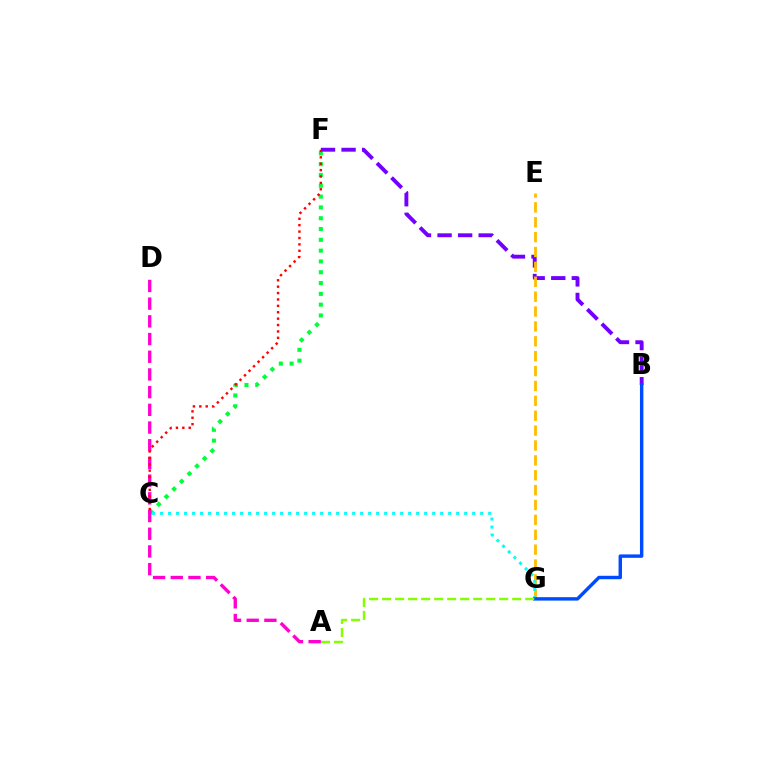{('C', 'F'): [{'color': '#00ff39', 'line_style': 'dotted', 'thickness': 2.94}, {'color': '#ff0000', 'line_style': 'dotted', 'thickness': 1.74}], ('A', 'D'): [{'color': '#ff00cf', 'line_style': 'dashed', 'thickness': 2.4}], ('B', 'F'): [{'color': '#7200ff', 'line_style': 'dashed', 'thickness': 2.79}], ('E', 'G'): [{'color': '#ffbd00', 'line_style': 'dashed', 'thickness': 2.02}], ('C', 'G'): [{'color': '#00fff6', 'line_style': 'dotted', 'thickness': 2.17}], ('B', 'G'): [{'color': '#004bff', 'line_style': 'solid', 'thickness': 2.46}], ('A', 'G'): [{'color': '#84ff00', 'line_style': 'dashed', 'thickness': 1.77}]}